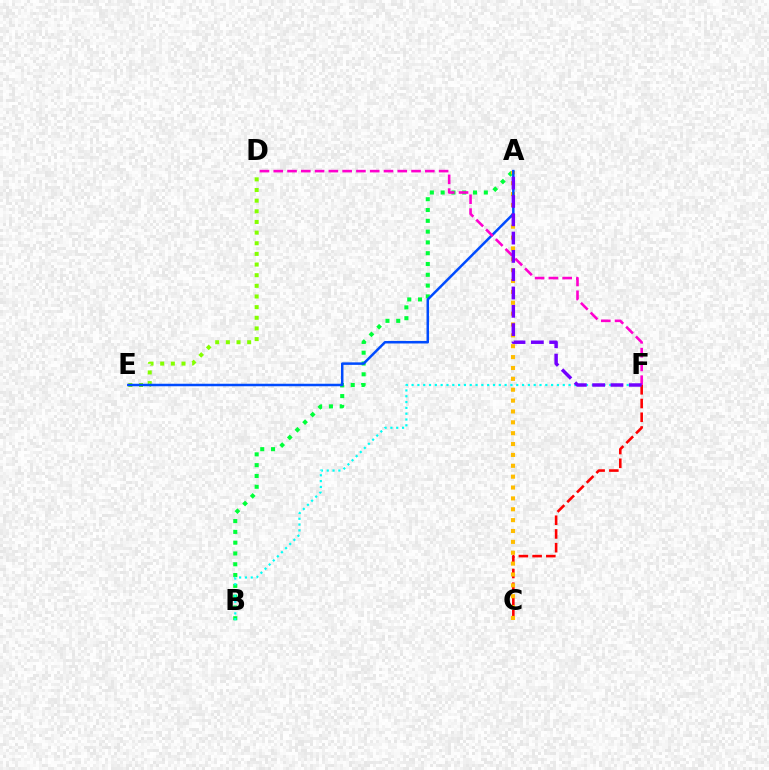{('D', 'E'): [{'color': '#84ff00', 'line_style': 'dotted', 'thickness': 2.89}], ('A', 'B'): [{'color': '#00ff39', 'line_style': 'dotted', 'thickness': 2.93}], ('C', 'F'): [{'color': '#ff0000', 'line_style': 'dashed', 'thickness': 1.86}], ('A', 'C'): [{'color': '#ffbd00', 'line_style': 'dotted', 'thickness': 2.95}], ('B', 'F'): [{'color': '#00fff6', 'line_style': 'dotted', 'thickness': 1.58}], ('A', 'E'): [{'color': '#004bff', 'line_style': 'solid', 'thickness': 1.8}], ('D', 'F'): [{'color': '#ff00cf', 'line_style': 'dashed', 'thickness': 1.87}], ('A', 'F'): [{'color': '#7200ff', 'line_style': 'dashed', 'thickness': 2.49}]}